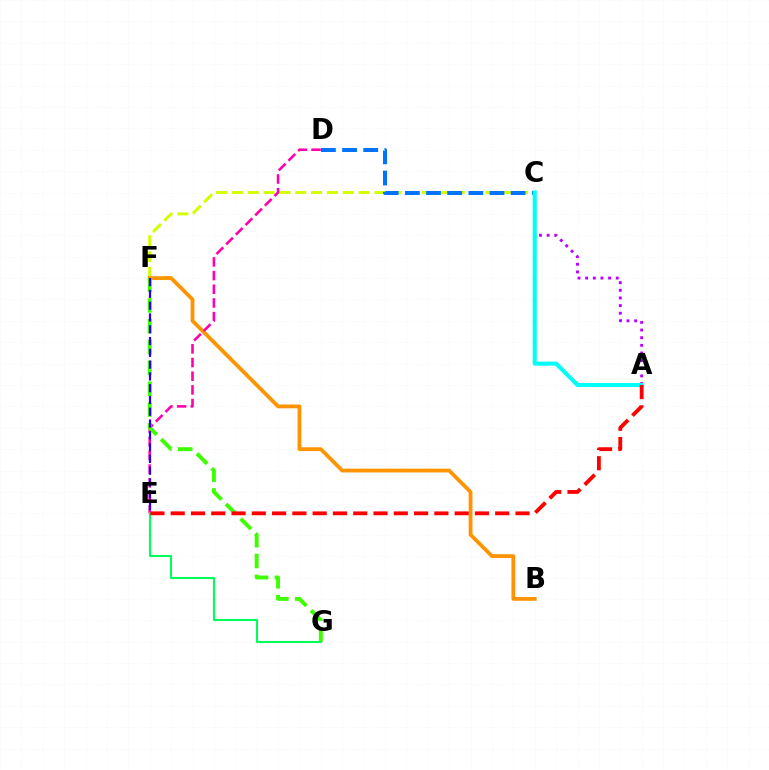{('C', 'F'): [{'color': '#d1ff00', 'line_style': 'dashed', 'thickness': 2.15}], ('B', 'F'): [{'color': '#ff9400', 'line_style': 'solid', 'thickness': 2.73}], ('D', 'E'): [{'color': '#ff00ac', 'line_style': 'dashed', 'thickness': 1.86}], ('C', 'D'): [{'color': '#0074ff', 'line_style': 'dashed', 'thickness': 2.87}], ('A', 'C'): [{'color': '#b900ff', 'line_style': 'dotted', 'thickness': 2.08}, {'color': '#00fff6', 'line_style': 'solid', 'thickness': 2.93}], ('F', 'G'): [{'color': '#3dff00', 'line_style': 'dashed', 'thickness': 2.83}], ('E', 'F'): [{'color': '#2500ff', 'line_style': 'dashed', 'thickness': 1.6}], ('E', 'G'): [{'color': '#00ff5c', 'line_style': 'solid', 'thickness': 1.51}], ('A', 'E'): [{'color': '#ff0000', 'line_style': 'dashed', 'thickness': 2.76}]}